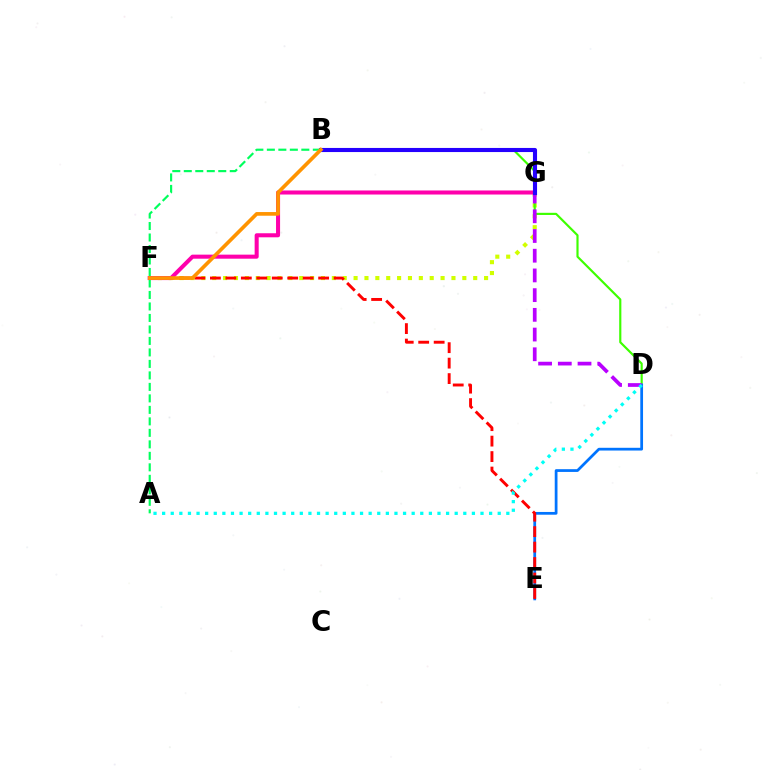{('F', 'G'): [{'color': '#d1ff00', 'line_style': 'dotted', 'thickness': 2.95}, {'color': '#ff00ac', 'line_style': 'solid', 'thickness': 2.92}], ('B', 'D'): [{'color': '#3dff00', 'line_style': 'solid', 'thickness': 1.56}], ('D', 'E'): [{'color': '#0074ff', 'line_style': 'solid', 'thickness': 1.98}], ('E', 'F'): [{'color': '#ff0000', 'line_style': 'dashed', 'thickness': 2.1}], ('D', 'G'): [{'color': '#b900ff', 'line_style': 'dashed', 'thickness': 2.68}], ('A', 'D'): [{'color': '#00fff6', 'line_style': 'dotted', 'thickness': 2.34}], ('B', 'G'): [{'color': '#2500ff', 'line_style': 'solid', 'thickness': 2.95}], ('A', 'B'): [{'color': '#00ff5c', 'line_style': 'dashed', 'thickness': 1.56}], ('B', 'F'): [{'color': '#ff9400', 'line_style': 'solid', 'thickness': 2.64}]}